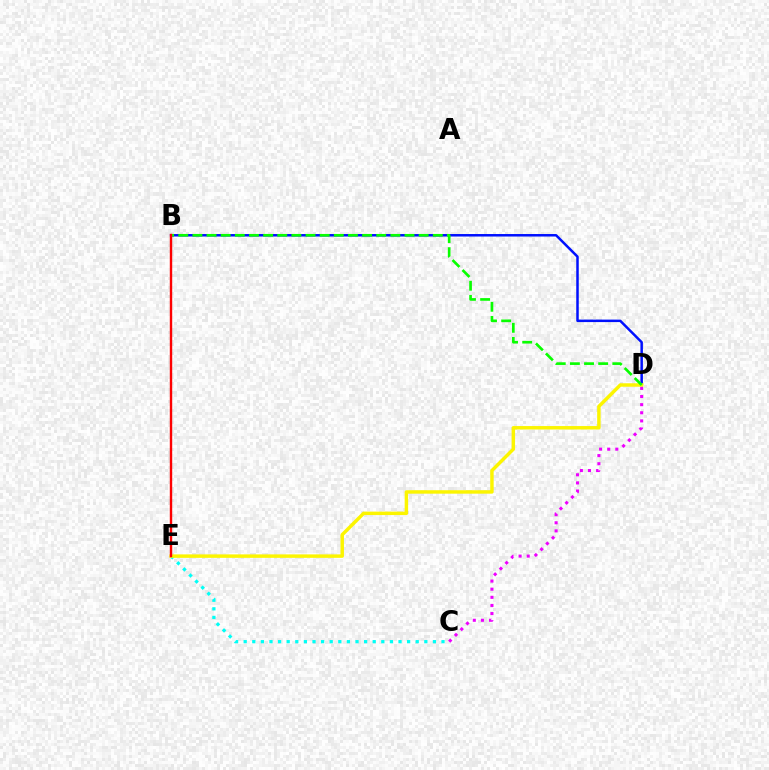{('B', 'D'): [{'color': '#0010ff', 'line_style': 'solid', 'thickness': 1.8}, {'color': '#08ff00', 'line_style': 'dashed', 'thickness': 1.92}], ('C', 'E'): [{'color': '#00fff6', 'line_style': 'dotted', 'thickness': 2.34}], ('D', 'E'): [{'color': '#fcf500', 'line_style': 'solid', 'thickness': 2.49}], ('B', 'E'): [{'color': '#ff0000', 'line_style': 'solid', 'thickness': 1.73}], ('C', 'D'): [{'color': '#ee00ff', 'line_style': 'dotted', 'thickness': 2.21}]}